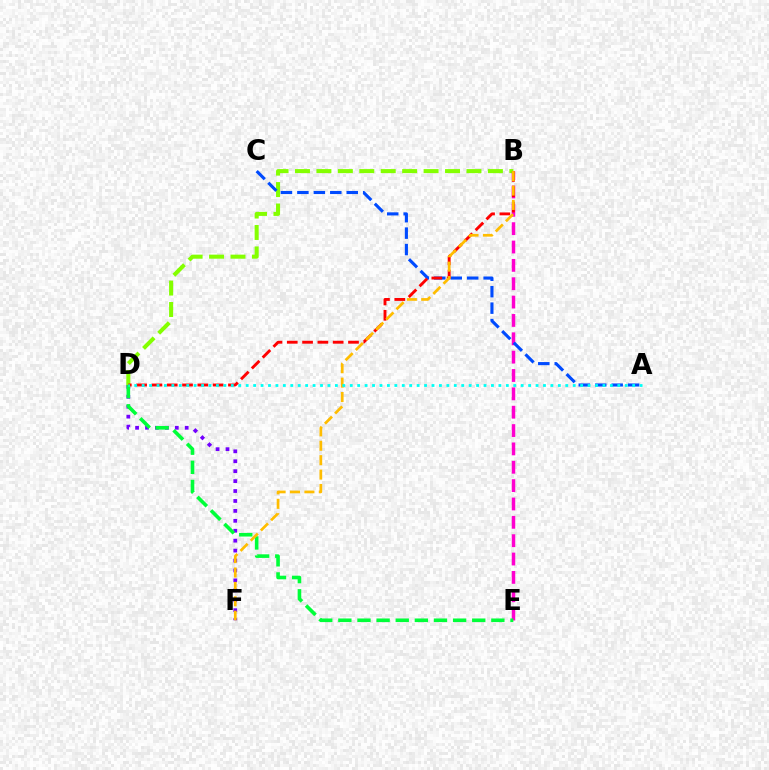{('B', 'E'): [{'color': '#ff00cf', 'line_style': 'dashed', 'thickness': 2.49}], ('B', 'D'): [{'color': '#84ff00', 'line_style': 'dashed', 'thickness': 2.91}, {'color': '#ff0000', 'line_style': 'dashed', 'thickness': 2.08}], ('A', 'C'): [{'color': '#004bff', 'line_style': 'dashed', 'thickness': 2.23}], ('D', 'F'): [{'color': '#7200ff', 'line_style': 'dotted', 'thickness': 2.7}], ('D', 'E'): [{'color': '#00ff39', 'line_style': 'dashed', 'thickness': 2.6}], ('B', 'F'): [{'color': '#ffbd00', 'line_style': 'dashed', 'thickness': 1.96}], ('A', 'D'): [{'color': '#00fff6', 'line_style': 'dotted', 'thickness': 2.02}]}